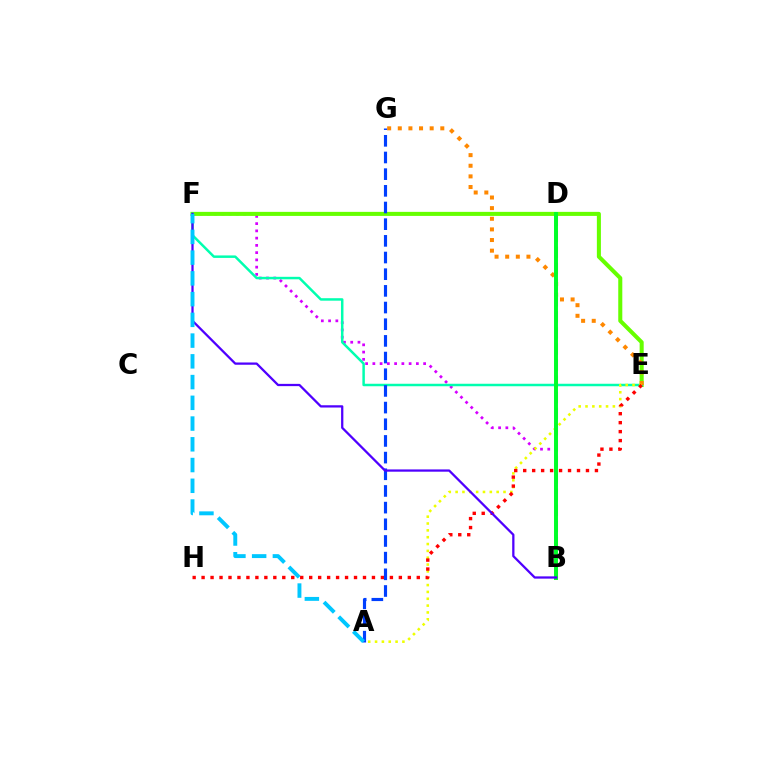{('B', 'F'): [{'color': '#d600ff', 'line_style': 'dotted', 'thickness': 1.97}, {'color': '#4f00ff', 'line_style': 'solid', 'thickness': 1.63}], ('E', 'F'): [{'color': '#66ff00', 'line_style': 'solid', 'thickness': 2.92}, {'color': '#00ffaf', 'line_style': 'solid', 'thickness': 1.79}], ('B', 'D'): [{'color': '#ff00a0', 'line_style': 'dashed', 'thickness': 2.19}, {'color': '#00ff27', 'line_style': 'solid', 'thickness': 2.84}], ('E', 'G'): [{'color': '#ff8800', 'line_style': 'dotted', 'thickness': 2.89}], ('A', 'E'): [{'color': '#eeff00', 'line_style': 'dotted', 'thickness': 1.86}], ('E', 'H'): [{'color': '#ff0000', 'line_style': 'dotted', 'thickness': 2.44}], ('A', 'G'): [{'color': '#003fff', 'line_style': 'dashed', 'thickness': 2.27}], ('A', 'F'): [{'color': '#00c7ff', 'line_style': 'dashed', 'thickness': 2.82}]}